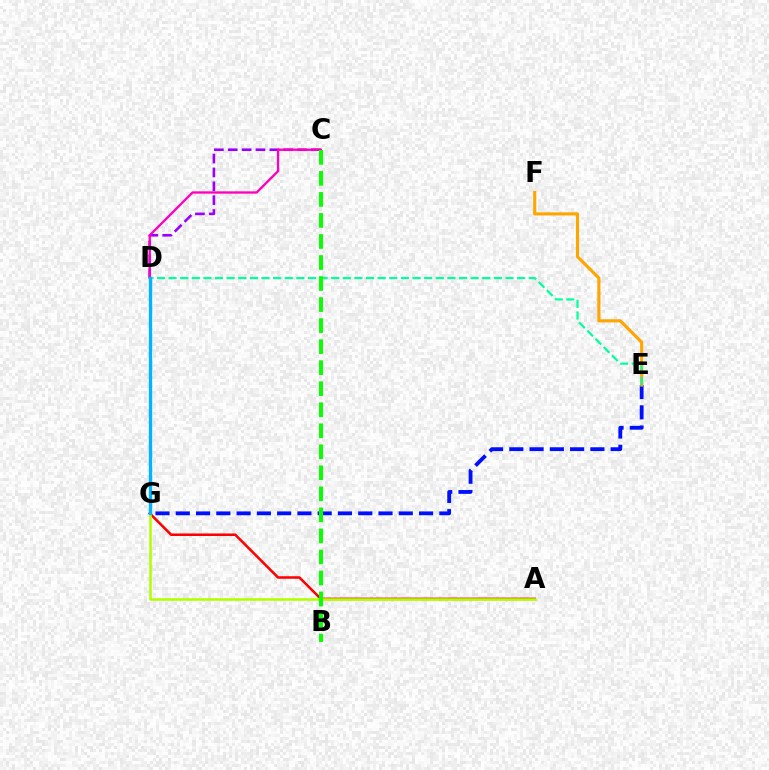{('C', 'D'): [{'color': '#9b00ff', 'line_style': 'dashed', 'thickness': 1.88}, {'color': '#ff00bd', 'line_style': 'solid', 'thickness': 1.67}], ('E', 'G'): [{'color': '#0010ff', 'line_style': 'dashed', 'thickness': 2.75}], ('A', 'G'): [{'color': '#ff0000', 'line_style': 'solid', 'thickness': 1.82}, {'color': '#b3ff00', 'line_style': 'solid', 'thickness': 1.84}], ('E', 'F'): [{'color': '#ffa500', 'line_style': 'solid', 'thickness': 2.25}], ('D', 'E'): [{'color': '#00ff9d', 'line_style': 'dashed', 'thickness': 1.58}], ('B', 'C'): [{'color': '#08ff00', 'line_style': 'dashed', 'thickness': 2.86}], ('D', 'G'): [{'color': '#00b5ff', 'line_style': 'solid', 'thickness': 2.4}]}